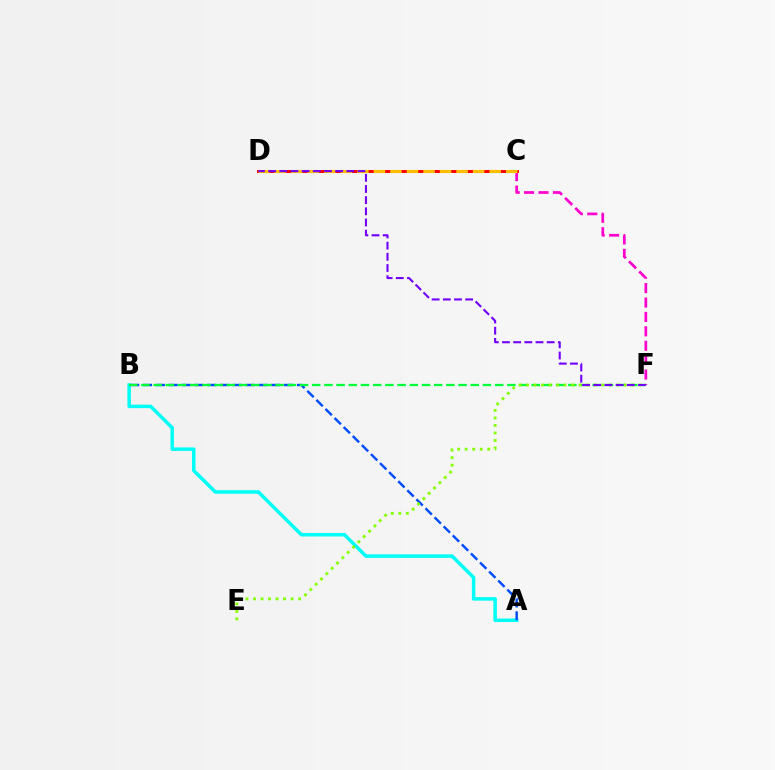{('A', 'B'): [{'color': '#00fff6', 'line_style': 'solid', 'thickness': 2.52}, {'color': '#004bff', 'line_style': 'dashed', 'thickness': 1.74}], ('C', 'F'): [{'color': '#ff00cf', 'line_style': 'dashed', 'thickness': 1.96}], ('C', 'D'): [{'color': '#ff0000', 'line_style': 'solid', 'thickness': 2.15}, {'color': '#ffbd00', 'line_style': 'dashed', 'thickness': 2.25}], ('B', 'F'): [{'color': '#00ff39', 'line_style': 'dashed', 'thickness': 1.66}], ('E', 'F'): [{'color': '#84ff00', 'line_style': 'dotted', 'thickness': 2.04}], ('D', 'F'): [{'color': '#7200ff', 'line_style': 'dashed', 'thickness': 1.52}]}